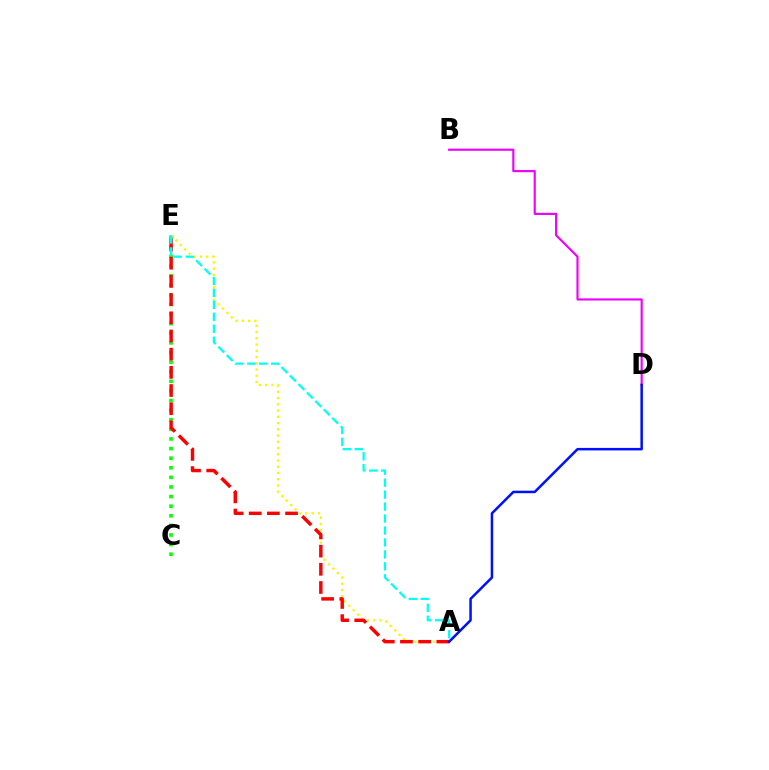{('C', 'E'): [{'color': '#08ff00', 'line_style': 'dotted', 'thickness': 2.61}], ('B', 'D'): [{'color': '#ee00ff', 'line_style': 'solid', 'thickness': 1.55}], ('A', 'E'): [{'color': '#fcf500', 'line_style': 'dotted', 'thickness': 1.7}, {'color': '#ff0000', 'line_style': 'dashed', 'thickness': 2.47}, {'color': '#00fff6', 'line_style': 'dashed', 'thickness': 1.62}], ('A', 'D'): [{'color': '#0010ff', 'line_style': 'solid', 'thickness': 1.81}]}